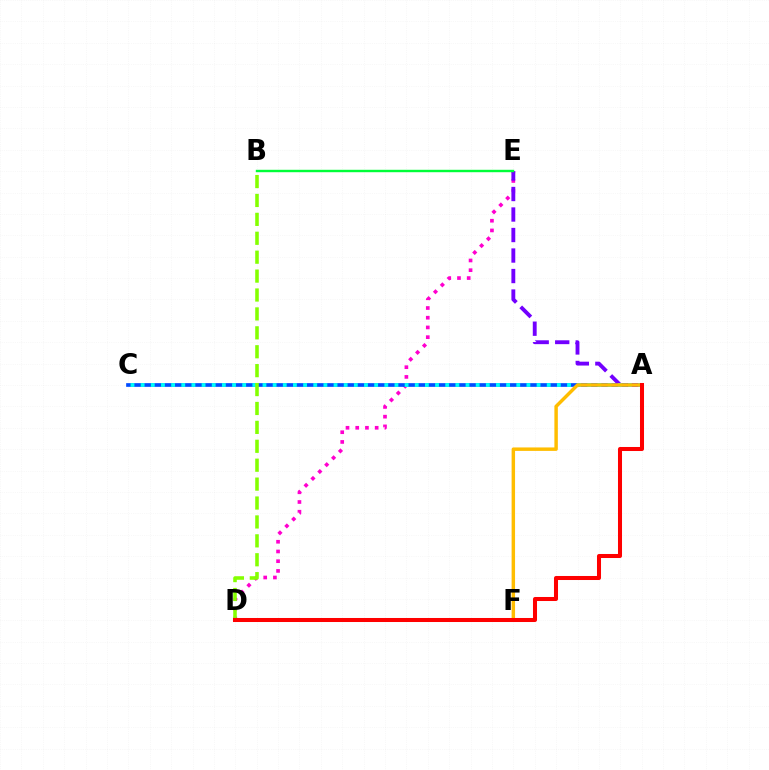{('D', 'E'): [{'color': '#ff00cf', 'line_style': 'dotted', 'thickness': 2.64}], ('A', 'C'): [{'color': '#004bff', 'line_style': 'solid', 'thickness': 2.65}, {'color': '#00fff6', 'line_style': 'dotted', 'thickness': 2.76}], ('A', 'E'): [{'color': '#7200ff', 'line_style': 'dashed', 'thickness': 2.79}], ('B', 'E'): [{'color': '#00ff39', 'line_style': 'solid', 'thickness': 1.74}], ('B', 'D'): [{'color': '#84ff00', 'line_style': 'dashed', 'thickness': 2.57}], ('A', 'F'): [{'color': '#ffbd00', 'line_style': 'solid', 'thickness': 2.49}], ('A', 'D'): [{'color': '#ff0000', 'line_style': 'solid', 'thickness': 2.9}]}